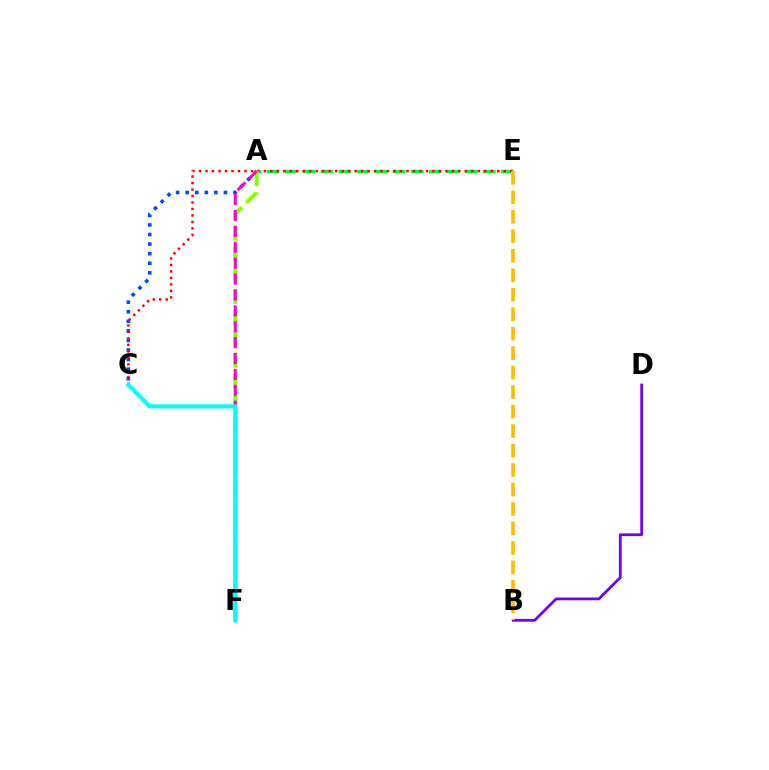{('A', 'E'): [{'color': '#00ff39', 'line_style': 'dashed', 'thickness': 2.45}], ('A', 'C'): [{'color': '#004bff', 'line_style': 'dotted', 'thickness': 2.6}], ('C', 'E'): [{'color': '#ff0000', 'line_style': 'dotted', 'thickness': 1.76}], ('B', 'D'): [{'color': '#7200ff', 'line_style': 'solid', 'thickness': 1.99}], ('B', 'E'): [{'color': '#ffbd00', 'line_style': 'dashed', 'thickness': 2.65}], ('A', 'F'): [{'color': '#84ff00', 'line_style': 'dashed', 'thickness': 2.87}, {'color': '#ff00cf', 'line_style': 'dashed', 'thickness': 2.16}], ('C', 'F'): [{'color': '#00fff6', 'line_style': 'solid', 'thickness': 2.96}]}